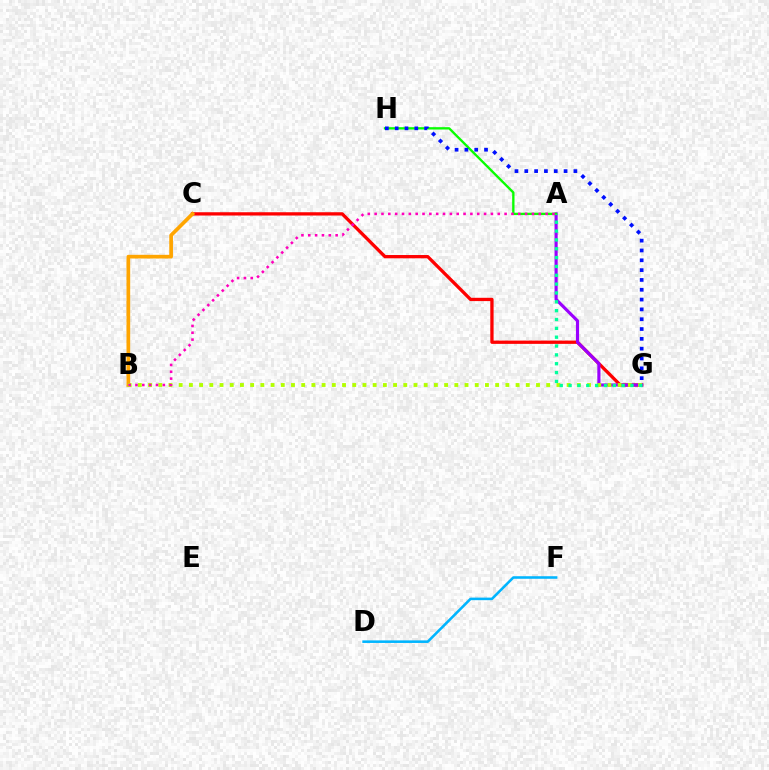{('C', 'G'): [{'color': '#ff0000', 'line_style': 'solid', 'thickness': 2.37}], ('A', 'G'): [{'color': '#9b00ff', 'line_style': 'solid', 'thickness': 2.26}, {'color': '#00ff9d', 'line_style': 'dotted', 'thickness': 2.4}], ('A', 'H'): [{'color': '#08ff00', 'line_style': 'solid', 'thickness': 1.68}], ('B', 'C'): [{'color': '#ffa500', 'line_style': 'solid', 'thickness': 2.66}], ('D', 'F'): [{'color': '#00b5ff', 'line_style': 'solid', 'thickness': 1.85}], ('B', 'G'): [{'color': '#b3ff00', 'line_style': 'dotted', 'thickness': 2.77}], ('G', 'H'): [{'color': '#0010ff', 'line_style': 'dotted', 'thickness': 2.67}], ('A', 'B'): [{'color': '#ff00bd', 'line_style': 'dotted', 'thickness': 1.86}]}